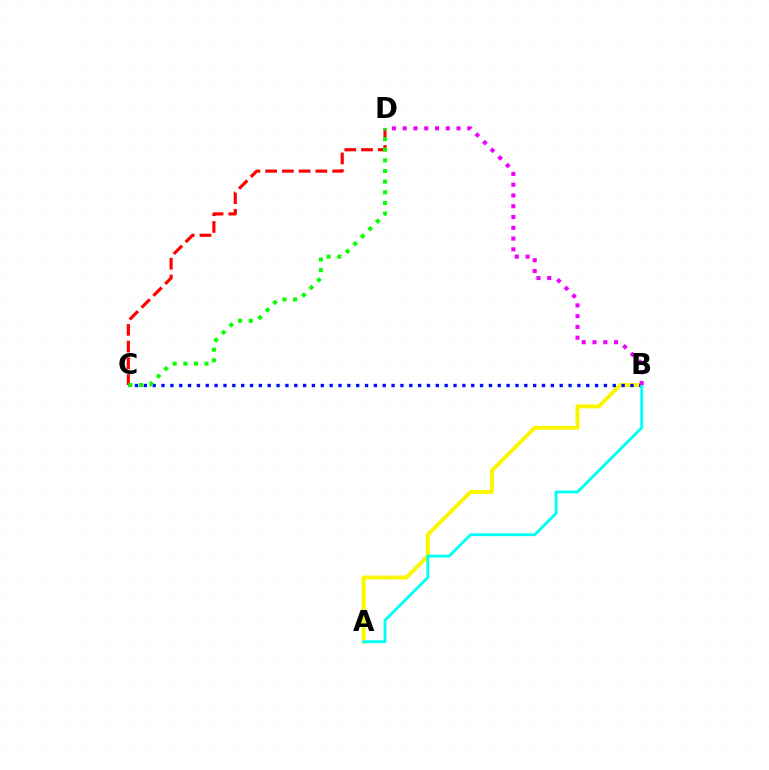{('A', 'B'): [{'color': '#fcf500', 'line_style': 'solid', 'thickness': 2.82}, {'color': '#00fff6', 'line_style': 'solid', 'thickness': 2.05}], ('B', 'C'): [{'color': '#0010ff', 'line_style': 'dotted', 'thickness': 2.4}], ('B', 'D'): [{'color': '#ee00ff', 'line_style': 'dotted', 'thickness': 2.93}], ('C', 'D'): [{'color': '#ff0000', 'line_style': 'dashed', 'thickness': 2.28}, {'color': '#08ff00', 'line_style': 'dotted', 'thickness': 2.89}]}